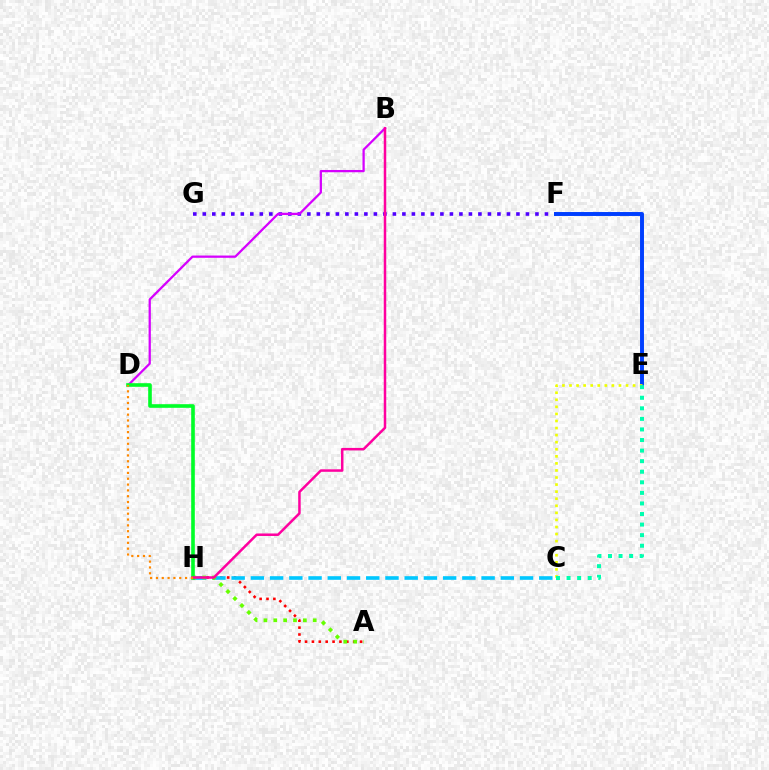{('F', 'G'): [{'color': '#4f00ff', 'line_style': 'dotted', 'thickness': 2.58}], ('B', 'D'): [{'color': '#d600ff', 'line_style': 'solid', 'thickness': 1.63}], ('E', 'F'): [{'color': '#003fff', 'line_style': 'solid', 'thickness': 2.84}], ('A', 'H'): [{'color': '#ff0000', 'line_style': 'dotted', 'thickness': 1.87}, {'color': '#66ff00', 'line_style': 'dotted', 'thickness': 2.68}], ('C', 'H'): [{'color': '#00c7ff', 'line_style': 'dashed', 'thickness': 2.61}], ('D', 'H'): [{'color': '#00ff27', 'line_style': 'solid', 'thickness': 2.6}, {'color': '#ff8800', 'line_style': 'dotted', 'thickness': 1.58}], ('B', 'H'): [{'color': '#ff00a0', 'line_style': 'solid', 'thickness': 1.8}], ('C', 'E'): [{'color': '#eeff00', 'line_style': 'dotted', 'thickness': 1.92}, {'color': '#00ffaf', 'line_style': 'dotted', 'thickness': 2.87}]}